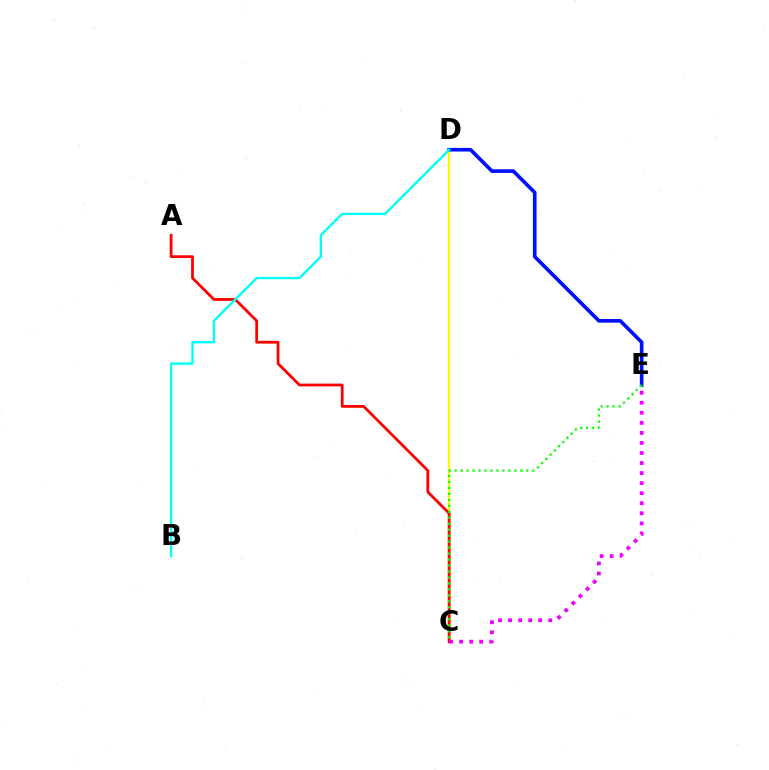{('C', 'D'): [{'color': '#fcf500', 'line_style': 'solid', 'thickness': 1.6}], ('A', 'C'): [{'color': '#ff0000', 'line_style': 'solid', 'thickness': 2.0}], ('D', 'E'): [{'color': '#0010ff', 'line_style': 'solid', 'thickness': 2.62}], ('C', 'E'): [{'color': '#ee00ff', 'line_style': 'dotted', 'thickness': 2.73}, {'color': '#08ff00', 'line_style': 'dotted', 'thickness': 1.62}], ('B', 'D'): [{'color': '#00fff6', 'line_style': 'solid', 'thickness': 1.69}]}